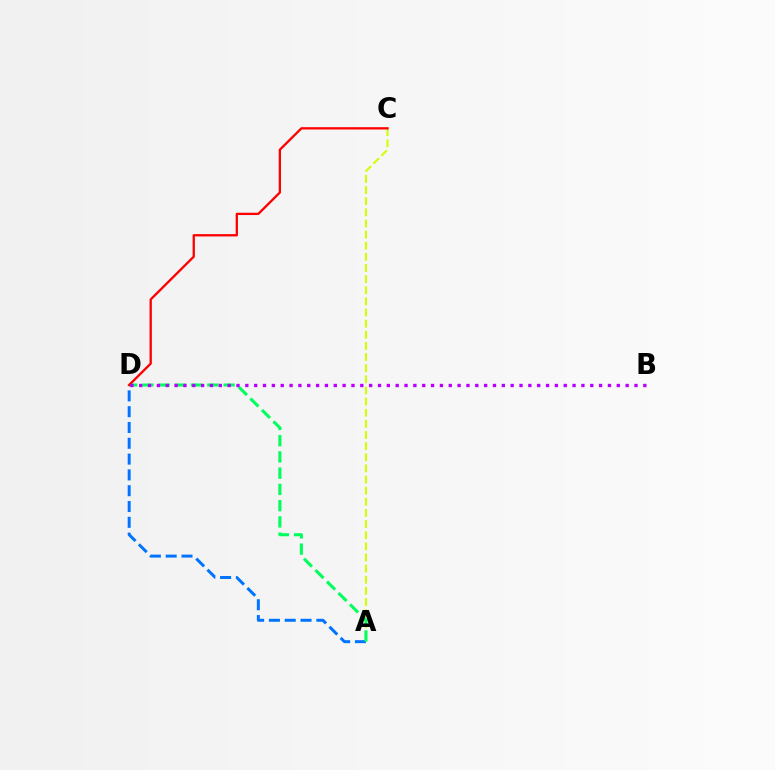{('A', 'C'): [{'color': '#d1ff00', 'line_style': 'dashed', 'thickness': 1.51}], ('A', 'D'): [{'color': '#0074ff', 'line_style': 'dashed', 'thickness': 2.15}, {'color': '#00ff5c', 'line_style': 'dashed', 'thickness': 2.21}], ('C', 'D'): [{'color': '#ff0000', 'line_style': 'solid', 'thickness': 1.66}], ('B', 'D'): [{'color': '#b900ff', 'line_style': 'dotted', 'thickness': 2.4}]}